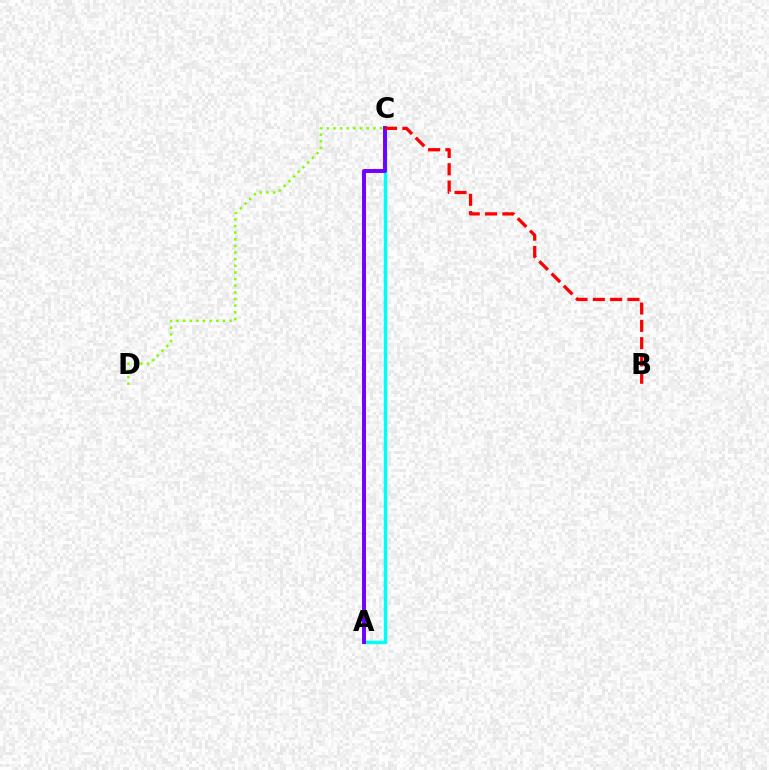{('C', 'D'): [{'color': '#84ff00', 'line_style': 'dotted', 'thickness': 1.8}], ('A', 'C'): [{'color': '#00fff6', 'line_style': 'solid', 'thickness': 2.48}, {'color': '#7200ff', 'line_style': 'solid', 'thickness': 2.83}], ('B', 'C'): [{'color': '#ff0000', 'line_style': 'dashed', 'thickness': 2.35}]}